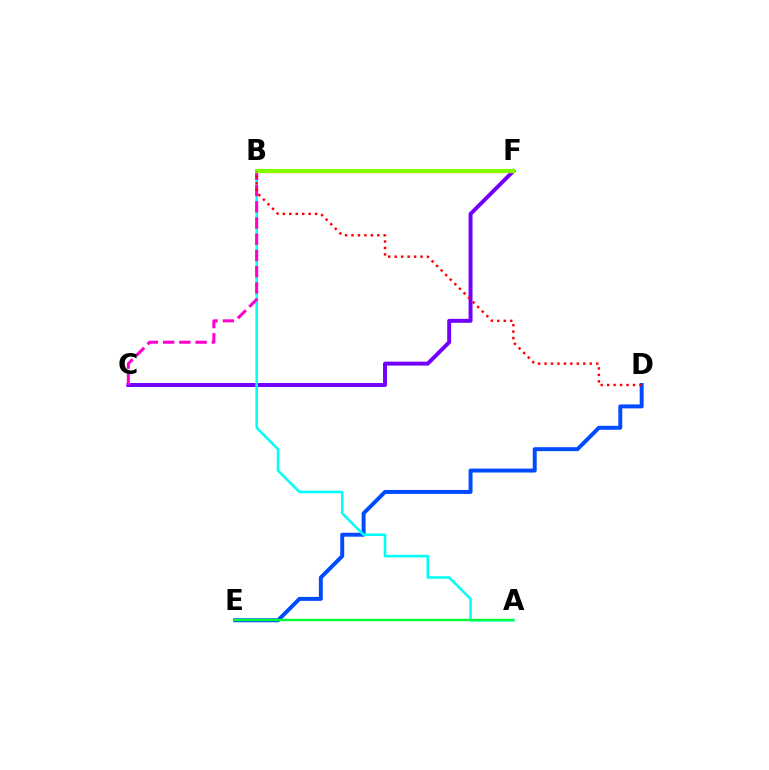{('C', 'F'): [{'color': '#7200ff', 'line_style': 'solid', 'thickness': 2.84}], ('D', 'E'): [{'color': '#004bff', 'line_style': 'solid', 'thickness': 2.84}], ('A', 'B'): [{'color': '#00fff6', 'line_style': 'solid', 'thickness': 1.84}], ('B', 'F'): [{'color': '#ffbd00', 'line_style': 'solid', 'thickness': 2.36}, {'color': '#84ff00', 'line_style': 'solid', 'thickness': 2.96}], ('B', 'C'): [{'color': '#ff00cf', 'line_style': 'dashed', 'thickness': 2.2}], ('A', 'E'): [{'color': '#00ff39', 'line_style': 'solid', 'thickness': 1.72}], ('B', 'D'): [{'color': '#ff0000', 'line_style': 'dotted', 'thickness': 1.76}]}